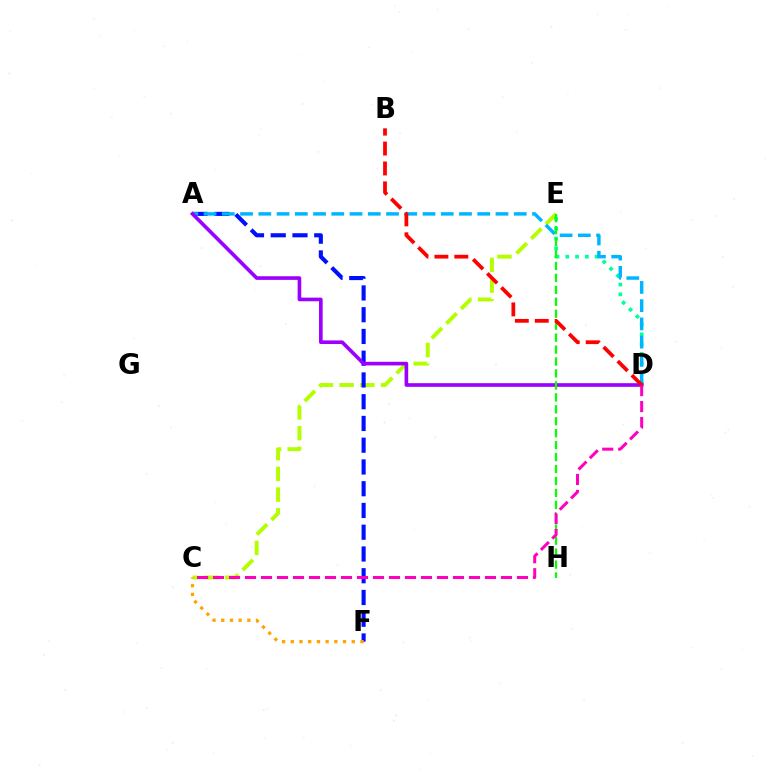{('C', 'E'): [{'color': '#b3ff00', 'line_style': 'dashed', 'thickness': 2.81}], ('D', 'E'): [{'color': '#00ff9d', 'line_style': 'dotted', 'thickness': 2.65}], ('A', 'F'): [{'color': '#0010ff', 'line_style': 'dashed', 'thickness': 2.95}], ('A', 'D'): [{'color': '#00b5ff', 'line_style': 'dashed', 'thickness': 2.48}, {'color': '#9b00ff', 'line_style': 'solid', 'thickness': 2.62}], ('C', 'F'): [{'color': '#ffa500', 'line_style': 'dotted', 'thickness': 2.37}], ('E', 'H'): [{'color': '#08ff00', 'line_style': 'dashed', 'thickness': 1.62}], ('C', 'D'): [{'color': '#ff00bd', 'line_style': 'dashed', 'thickness': 2.17}], ('B', 'D'): [{'color': '#ff0000', 'line_style': 'dashed', 'thickness': 2.71}]}